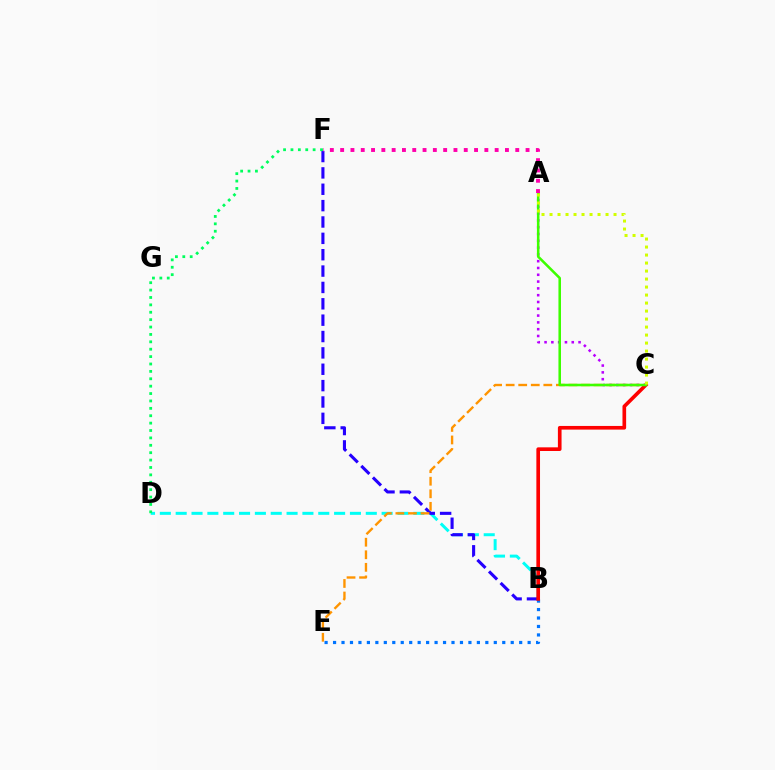{('B', 'D'): [{'color': '#00fff6', 'line_style': 'dashed', 'thickness': 2.15}], ('B', 'F'): [{'color': '#2500ff', 'line_style': 'dashed', 'thickness': 2.22}], ('A', 'C'): [{'color': '#b900ff', 'line_style': 'dotted', 'thickness': 1.85}, {'color': '#3dff00', 'line_style': 'solid', 'thickness': 1.84}, {'color': '#d1ff00', 'line_style': 'dotted', 'thickness': 2.17}], ('B', 'E'): [{'color': '#0074ff', 'line_style': 'dotted', 'thickness': 2.3}], ('C', 'E'): [{'color': '#ff9400', 'line_style': 'dashed', 'thickness': 1.71}], ('B', 'C'): [{'color': '#ff0000', 'line_style': 'solid', 'thickness': 2.63}], ('A', 'F'): [{'color': '#ff00ac', 'line_style': 'dotted', 'thickness': 2.8}], ('D', 'F'): [{'color': '#00ff5c', 'line_style': 'dotted', 'thickness': 2.01}]}